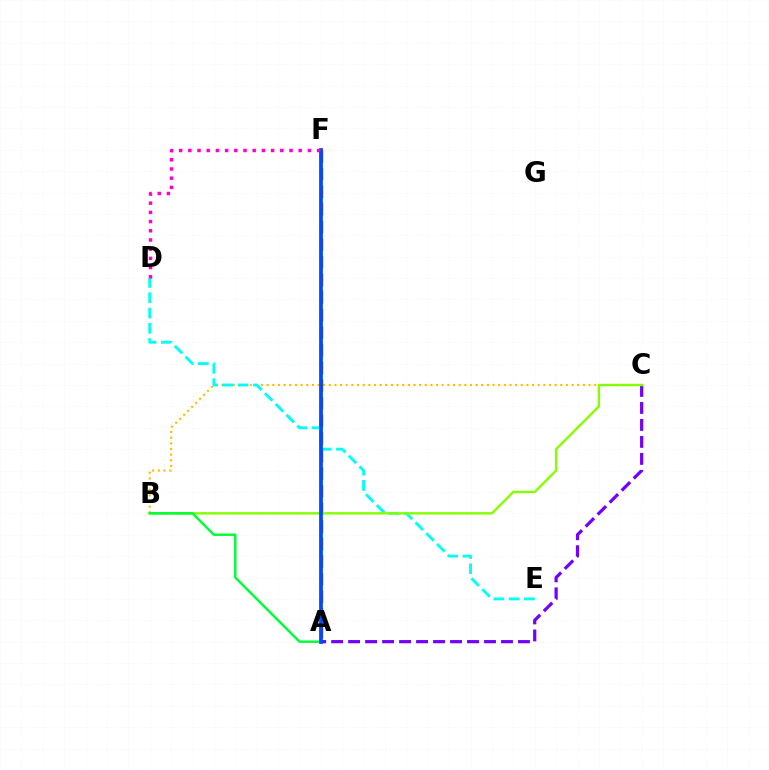{('B', 'C'): [{'color': '#ffbd00', 'line_style': 'dotted', 'thickness': 1.53}, {'color': '#84ff00', 'line_style': 'solid', 'thickness': 1.72}], ('A', 'F'): [{'color': '#ff0000', 'line_style': 'dashed', 'thickness': 2.39}, {'color': '#004bff', 'line_style': 'solid', 'thickness': 2.71}], ('D', 'E'): [{'color': '#00fff6', 'line_style': 'dashed', 'thickness': 2.08}], ('A', 'C'): [{'color': '#7200ff', 'line_style': 'dashed', 'thickness': 2.31}], ('A', 'B'): [{'color': '#00ff39', 'line_style': 'solid', 'thickness': 1.76}], ('D', 'F'): [{'color': '#ff00cf', 'line_style': 'dotted', 'thickness': 2.5}]}